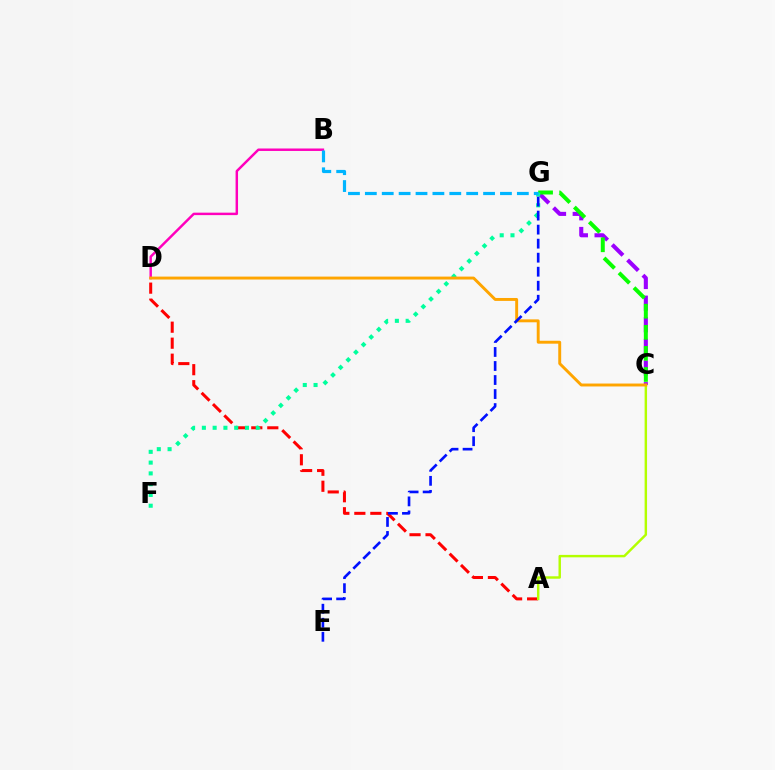{('B', 'D'): [{'color': '#ff00bd', 'line_style': 'solid', 'thickness': 1.77}], ('A', 'D'): [{'color': '#ff0000', 'line_style': 'dashed', 'thickness': 2.17}], ('C', 'G'): [{'color': '#9b00ff', 'line_style': 'dashed', 'thickness': 2.94}, {'color': '#08ff00', 'line_style': 'dashed', 'thickness': 2.86}], ('A', 'C'): [{'color': '#b3ff00', 'line_style': 'solid', 'thickness': 1.76}], ('F', 'G'): [{'color': '#00ff9d', 'line_style': 'dotted', 'thickness': 2.93}], ('C', 'D'): [{'color': '#ffa500', 'line_style': 'solid', 'thickness': 2.1}], ('E', 'G'): [{'color': '#0010ff', 'line_style': 'dashed', 'thickness': 1.91}], ('B', 'G'): [{'color': '#00b5ff', 'line_style': 'dashed', 'thickness': 2.29}]}